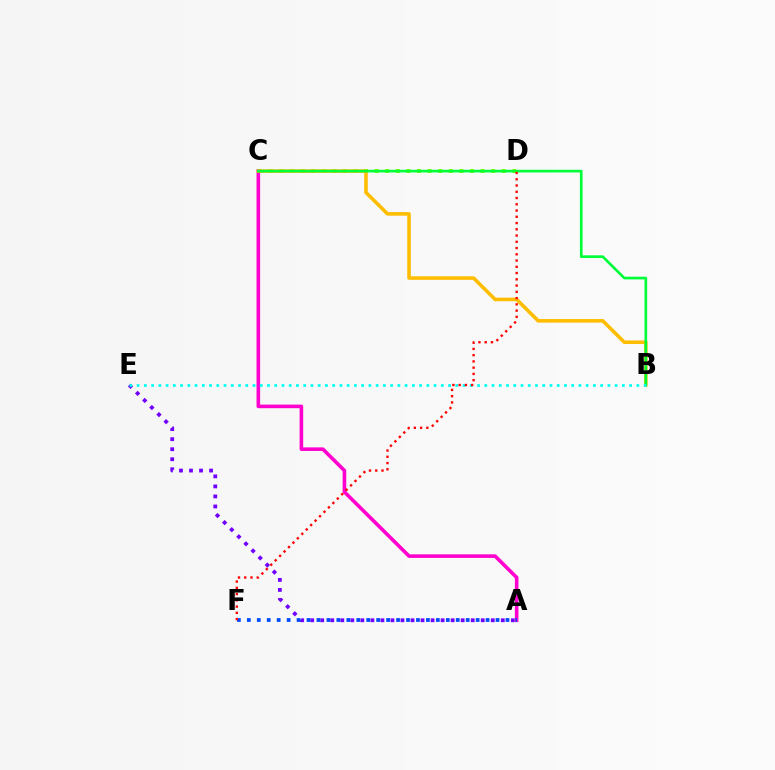{('C', 'D'): [{'color': '#84ff00', 'line_style': 'dotted', 'thickness': 2.88}], ('A', 'C'): [{'color': '#ff00cf', 'line_style': 'solid', 'thickness': 2.59}], ('B', 'C'): [{'color': '#ffbd00', 'line_style': 'solid', 'thickness': 2.57}, {'color': '#00ff39', 'line_style': 'solid', 'thickness': 1.93}], ('A', 'E'): [{'color': '#7200ff', 'line_style': 'dotted', 'thickness': 2.73}], ('A', 'F'): [{'color': '#004bff', 'line_style': 'dotted', 'thickness': 2.7}], ('B', 'E'): [{'color': '#00fff6', 'line_style': 'dotted', 'thickness': 1.97}], ('D', 'F'): [{'color': '#ff0000', 'line_style': 'dotted', 'thickness': 1.7}]}